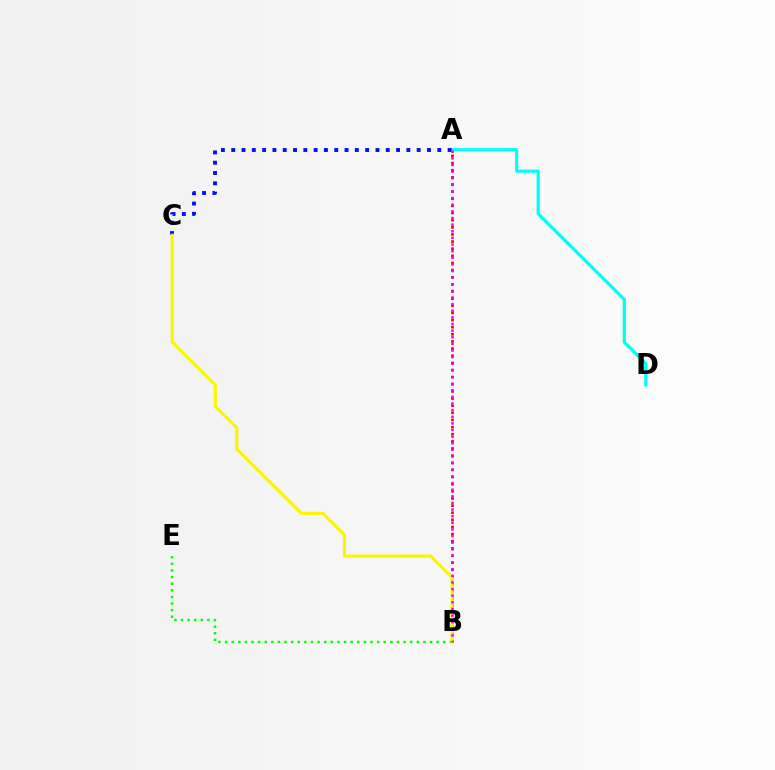{('A', 'D'): [{'color': '#00fff6', 'line_style': 'solid', 'thickness': 2.31}], ('A', 'B'): [{'color': '#ff0000', 'line_style': 'dotted', 'thickness': 1.94}, {'color': '#ee00ff', 'line_style': 'dotted', 'thickness': 1.8}], ('B', 'E'): [{'color': '#08ff00', 'line_style': 'dotted', 'thickness': 1.8}], ('A', 'C'): [{'color': '#0010ff', 'line_style': 'dotted', 'thickness': 2.8}], ('B', 'C'): [{'color': '#fcf500', 'line_style': 'solid', 'thickness': 2.25}]}